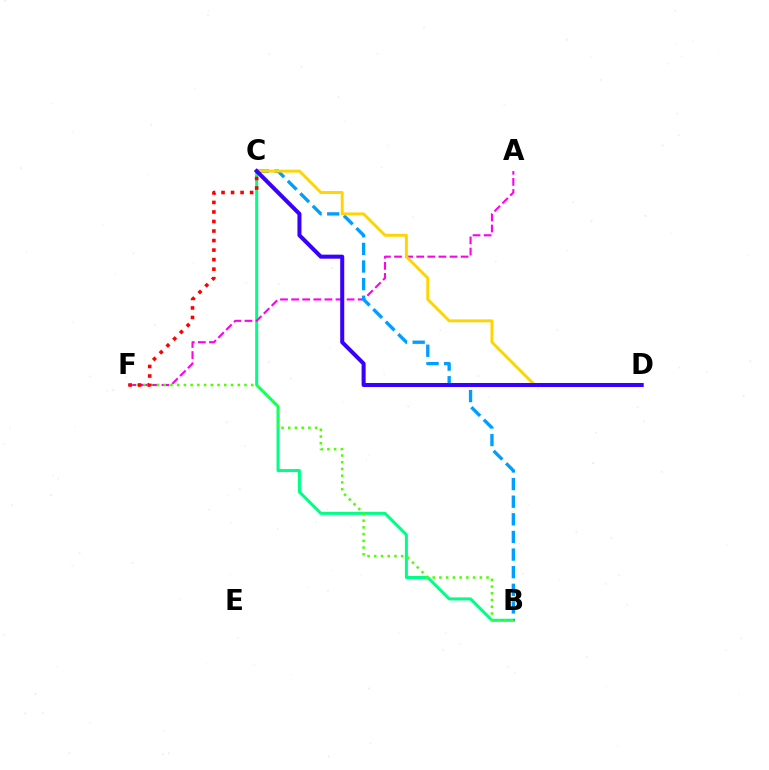{('B', 'C'): [{'color': '#00ff86', 'line_style': 'solid', 'thickness': 2.17}, {'color': '#009eff', 'line_style': 'dashed', 'thickness': 2.39}], ('A', 'F'): [{'color': '#ff00ed', 'line_style': 'dashed', 'thickness': 1.51}], ('B', 'F'): [{'color': '#4fff00', 'line_style': 'dotted', 'thickness': 1.83}], ('C', 'F'): [{'color': '#ff0000', 'line_style': 'dotted', 'thickness': 2.59}], ('C', 'D'): [{'color': '#ffd500', 'line_style': 'solid', 'thickness': 2.09}, {'color': '#3700ff', 'line_style': 'solid', 'thickness': 2.9}]}